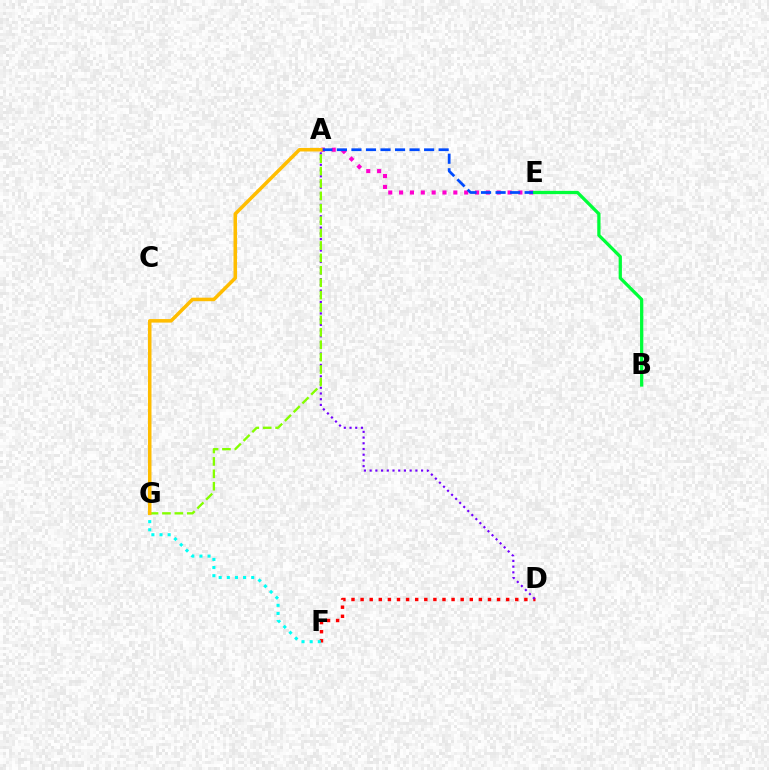{('A', 'E'): [{'color': '#ff00cf', 'line_style': 'dotted', 'thickness': 2.95}, {'color': '#004bff', 'line_style': 'dashed', 'thickness': 1.97}], ('D', 'F'): [{'color': '#ff0000', 'line_style': 'dotted', 'thickness': 2.47}], ('F', 'G'): [{'color': '#00fff6', 'line_style': 'dotted', 'thickness': 2.21}], ('A', 'D'): [{'color': '#7200ff', 'line_style': 'dotted', 'thickness': 1.55}], ('A', 'G'): [{'color': '#84ff00', 'line_style': 'dashed', 'thickness': 1.68}, {'color': '#ffbd00', 'line_style': 'solid', 'thickness': 2.53}], ('B', 'E'): [{'color': '#00ff39', 'line_style': 'solid', 'thickness': 2.35}]}